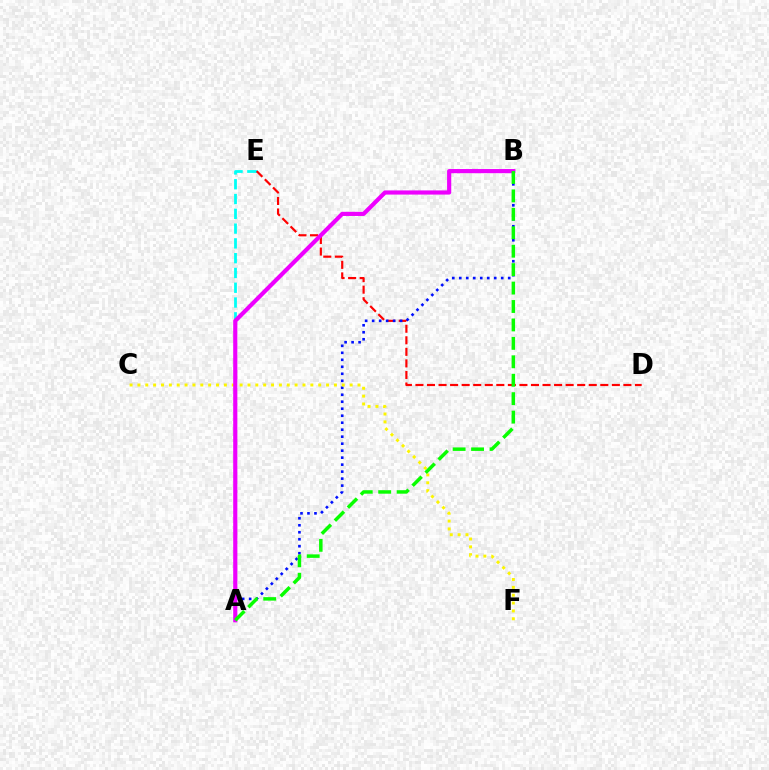{('A', 'E'): [{'color': '#00fff6', 'line_style': 'dashed', 'thickness': 2.01}], ('D', 'E'): [{'color': '#ff0000', 'line_style': 'dashed', 'thickness': 1.57}], ('A', 'B'): [{'color': '#0010ff', 'line_style': 'dotted', 'thickness': 1.9}, {'color': '#ee00ff', 'line_style': 'solid', 'thickness': 3.0}, {'color': '#08ff00', 'line_style': 'dashed', 'thickness': 2.5}], ('C', 'F'): [{'color': '#fcf500', 'line_style': 'dotted', 'thickness': 2.14}]}